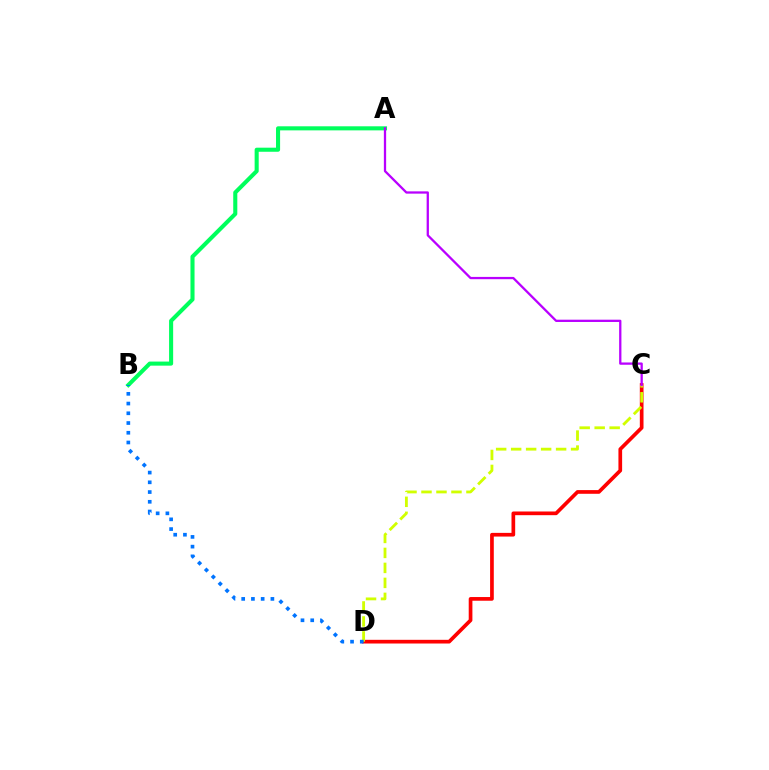{('C', 'D'): [{'color': '#ff0000', 'line_style': 'solid', 'thickness': 2.66}, {'color': '#d1ff00', 'line_style': 'dashed', 'thickness': 2.04}], ('A', 'B'): [{'color': '#00ff5c', 'line_style': 'solid', 'thickness': 2.94}], ('B', 'D'): [{'color': '#0074ff', 'line_style': 'dotted', 'thickness': 2.65}], ('A', 'C'): [{'color': '#b900ff', 'line_style': 'solid', 'thickness': 1.64}]}